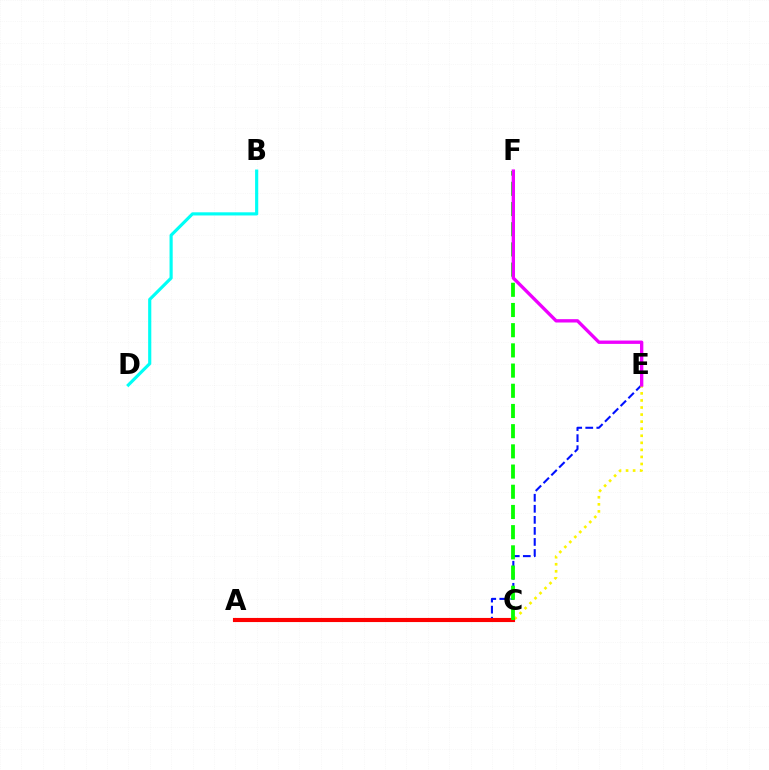{('A', 'E'): [{'color': '#0010ff', 'line_style': 'dashed', 'thickness': 1.5}], ('C', 'E'): [{'color': '#fcf500', 'line_style': 'dotted', 'thickness': 1.92}], ('A', 'C'): [{'color': '#ff0000', 'line_style': 'solid', 'thickness': 2.97}], ('C', 'F'): [{'color': '#08ff00', 'line_style': 'dashed', 'thickness': 2.74}], ('B', 'D'): [{'color': '#00fff6', 'line_style': 'solid', 'thickness': 2.27}], ('E', 'F'): [{'color': '#ee00ff', 'line_style': 'solid', 'thickness': 2.4}]}